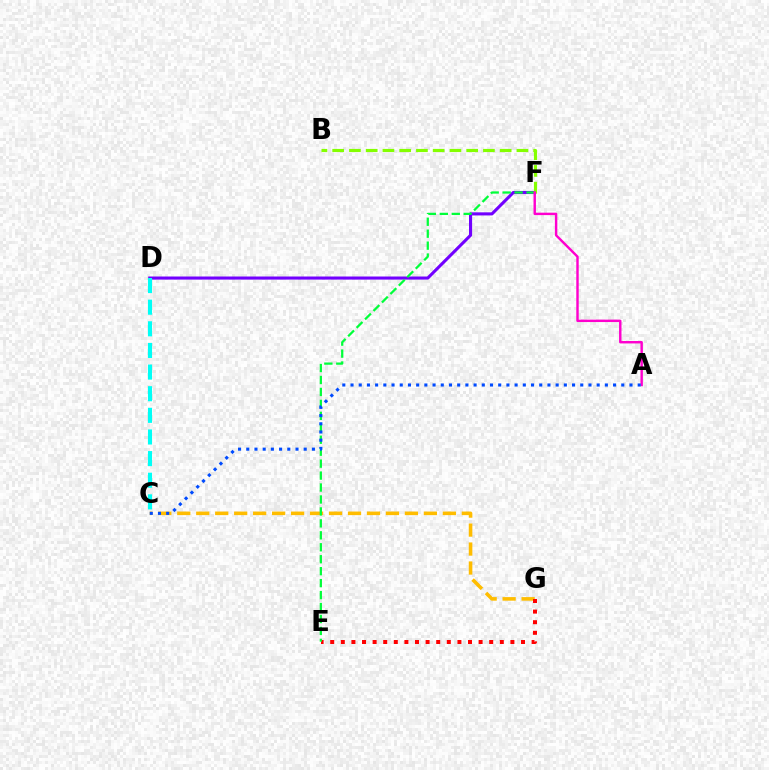{('D', 'F'): [{'color': '#7200ff', 'line_style': 'solid', 'thickness': 2.23}], ('C', 'G'): [{'color': '#ffbd00', 'line_style': 'dashed', 'thickness': 2.58}], ('E', 'G'): [{'color': '#ff0000', 'line_style': 'dotted', 'thickness': 2.88}], ('B', 'F'): [{'color': '#84ff00', 'line_style': 'dashed', 'thickness': 2.28}], ('E', 'F'): [{'color': '#00ff39', 'line_style': 'dashed', 'thickness': 1.62}], ('C', 'D'): [{'color': '#00fff6', 'line_style': 'dashed', 'thickness': 2.94}], ('A', 'F'): [{'color': '#ff00cf', 'line_style': 'solid', 'thickness': 1.75}], ('A', 'C'): [{'color': '#004bff', 'line_style': 'dotted', 'thickness': 2.23}]}